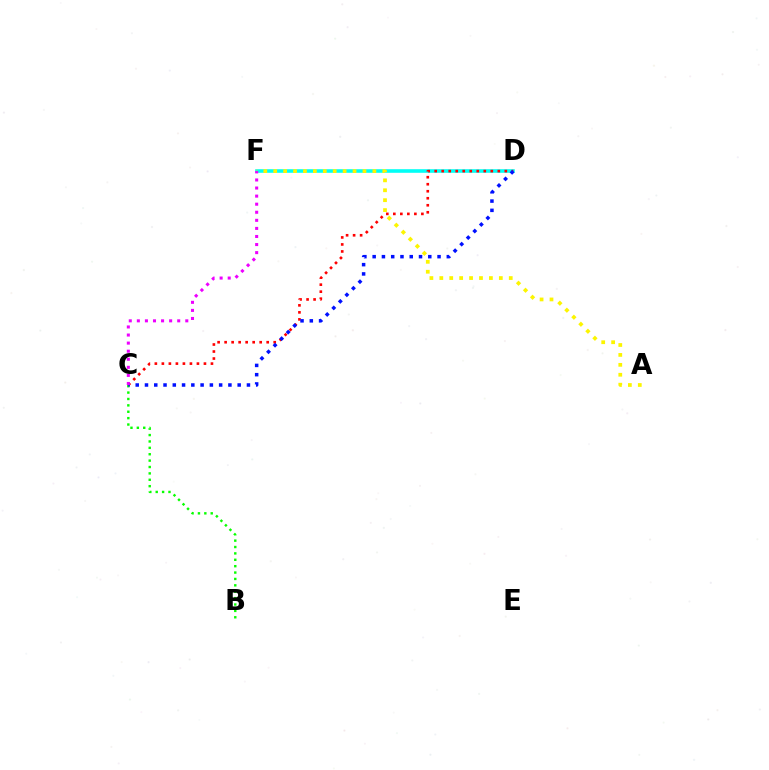{('D', 'F'): [{'color': '#00fff6', 'line_style': 'solid', 'thickness': 2.59}], ('A', 'F'): [{'color': '#fcf500', 'line_style': 'dotted', 'thickness': 2.7}], ('B', 'C'): [{'color': '#08ff00', 'line_style': 'dotted', 'thickness': 1.74}], ('C', 'D'): [{'color': '#ff0000', 'line_style': 'dotted', 'thickness': 1.91}, {'color': '#0010ff', 'line_style': 'dotted', 'thickness': 2.52}], ('C', 'F'): [{'color': '#ee00ff', 'line_style': 'dotted', 'thickness': 2.19}]}